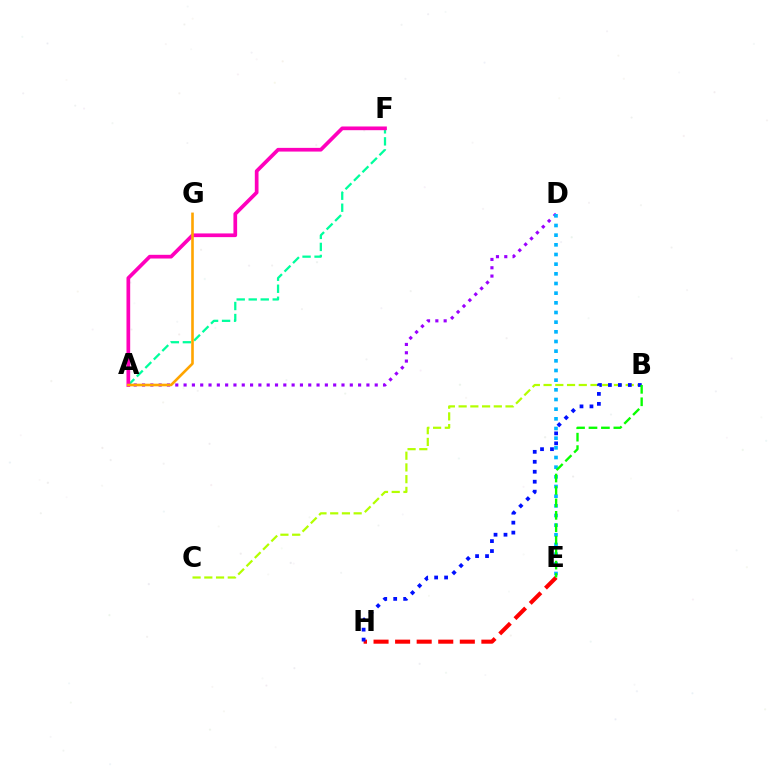{('A', 'F'): [{'color': '#00ff9d', 'line_style': 'dashed', 'thickness': 1.63}, {'color': '#ff00bd', 'line_style': 'solid', 'thickness': 2.67}], ('A', 'D'): [{'color': '#9b00ff', 'line_style': 'dotted', 'thickness': 2.26}], ('D', 'E'): [{'color': '#00b5ff', 'line_style': 'dotted', 'thickness': 2.63}], ('E', 'H'): [{'color': '#ff0000', 'line_style': 'dashed', 'thickness': 2.93}], ('A', 'G'): [{'color': '#ffa500', 'line_style': 'solid', 'thickness': 1.88}], ('B', 'C'): [{'color': '#b3ff00', 'line_style': 'dashed', 'thickness': 1.59}], ('B', 'H'): [{'color': '#0010ff', 'line_style': 'dotted', 'thickness': 2.71}], ('B', 'E'): [{'color': '#08ff00', 'line_style': 'dashed', 'thickness': 1.69}]}